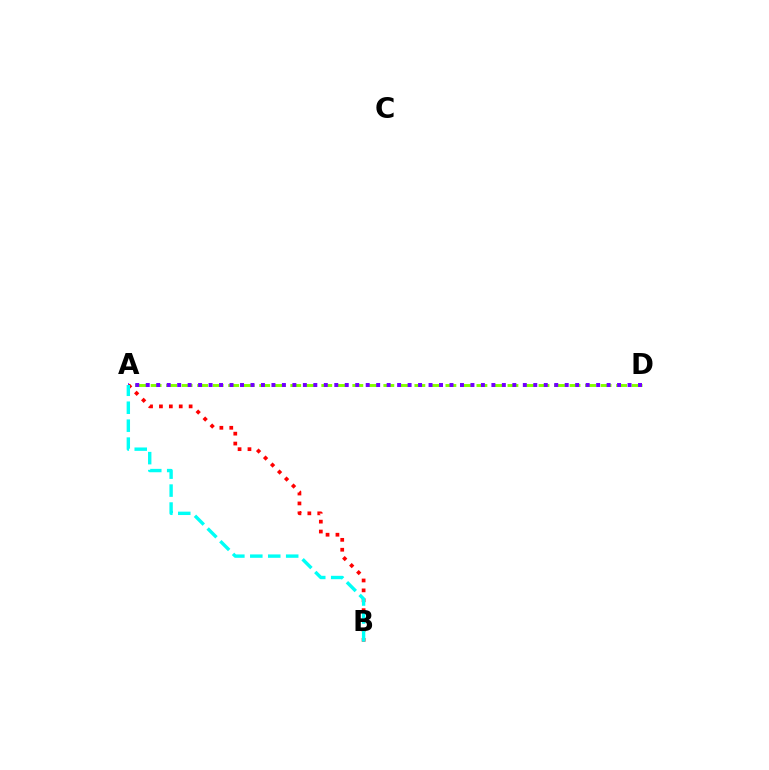{('A', 'D'): [{'color': '#84ff00', 'line_style': 'dashed', 'thickness': 2.11}, {'color': '#7200ff', 'line_style': 'dotted', 'thickness': 2.85}], ('A', 'B'): [{'color': '#ff0000', 'line_style': 'dotted', 'thickness': 2.69}, {'color': '#00fff6', 'line_style': 'dashed', 'thickness': 2.44}]}